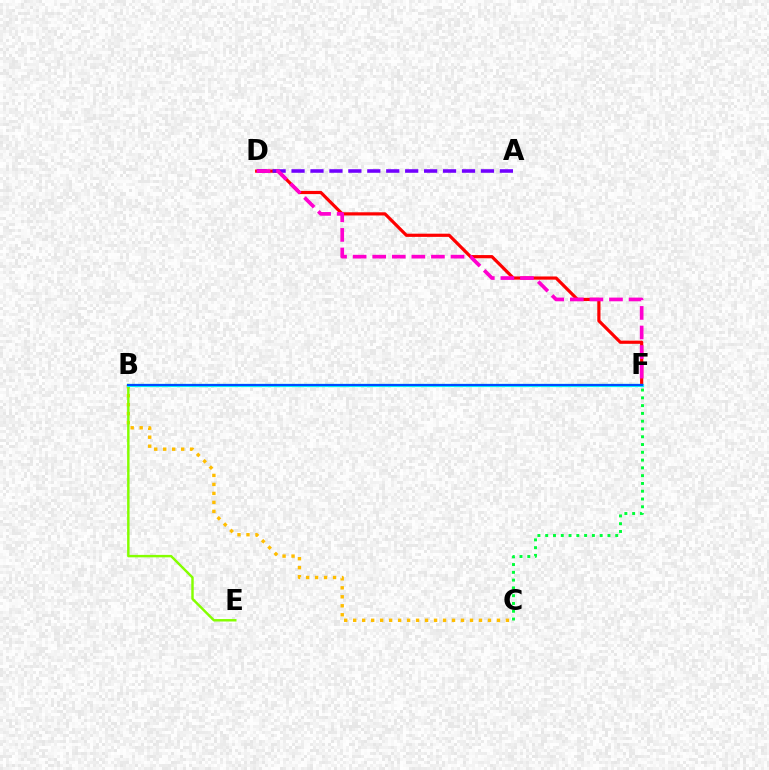{('B', 'C'): [{'color': '#ffbd00', 'line_style': 'dotted', 'thickness': 2.44}], ('D', 'F'): [{'color': '#ff0000', 'line_style': 'solid', 'thickness': 2.3}, {'color': '#ff00cf', 'line_style': 'dashed', 'thickness': 2.66}], ('B', 'E'): [{'color': '#84ff00', 'line_style': 'solid', 'thickness': 1.76}], ('C', 'F'): [{'color': '#00ff39', 'line_style': 'dotted', 'thickness': 2.11}], ('B', 'F'): [{'color': '#00fff6', 'line_style': 'solid', 'thickness': 2.31}, {'color': '#004bff', 'line_style': 'solid', 'thickness': 1.55}], ('A', 'D'): [{'color': '#7200ff', 'line_style': 'dashed', 'thickness': 2.57}]}